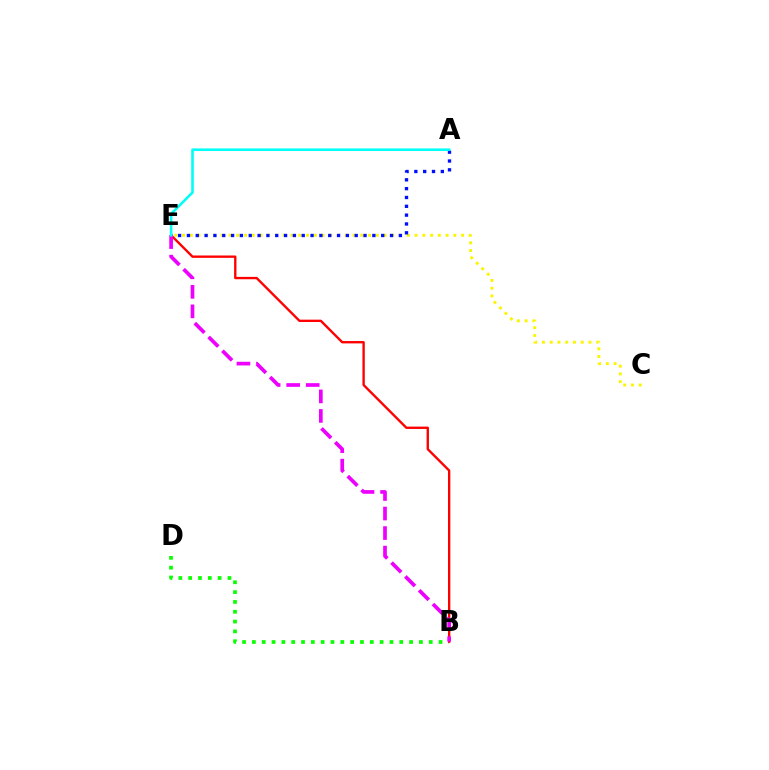{('C', 'E'): [{'color': '#fcf500', 'line_style': 'dotted', 'thickness': 2.11}], ('B', 'D'): [{'color': '#08ff00', 'line_style': 'dotted', 'thickness': 2.67}], ('A', 'E'): [{'color': '#0010ff', 'line_style': 'dotted', 'thickness': 2.4}, {'color': '#00fff6', 'line_style': 'solid', 'thickness': 1.87}], ('B', 'E'): [{'color': '#ff0000', 'line_style': 'solid', 'thickness': 1.7}, {'color': '#ee00ff', 'line_style': 'dashed', 'thickness': 2.65}]}